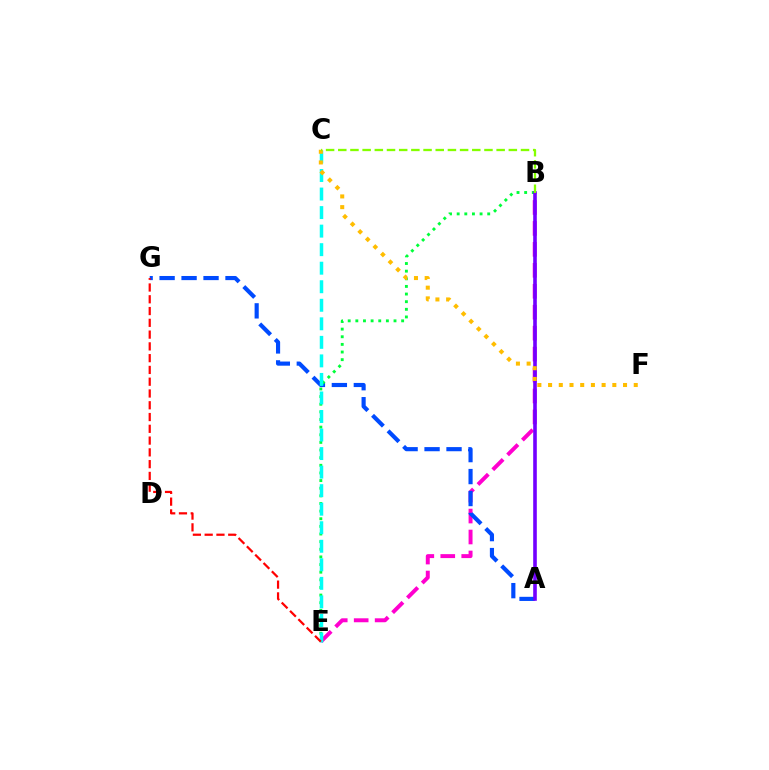{('B', 'E'): [{'color': '#ff00cf', 'line_style': 'dashed', 'thickness': 2.85}, {'color': '#00ff39', 'line_style': 'dotted', 'thickness': 2.07}], ('A', 'G'): [{'color': '#004bff', 'line_style': 'dashed', 'thickness': 2.98}], ('A', 'B'): [{'color': '#7200ff', 'line_style': 'solid', 'thickness': 2.6}], ('C', 'E'): [{'color': '#00fff6', 'line_style': 'dashed', 'thickness': 2.52}], ('E', 'G'): [{'color': '#ff0000', 'line_style': 'dashed', 'thickness': 1.6}], ('C', 'F'): [{'color': '#ffbd00', 'line_style': 'dotted', 'thickness': 2.91}], ('B', 'C'): [{'color': '#84ff00', 'line_style': 'dashed', 'thickness': 1.66}]}